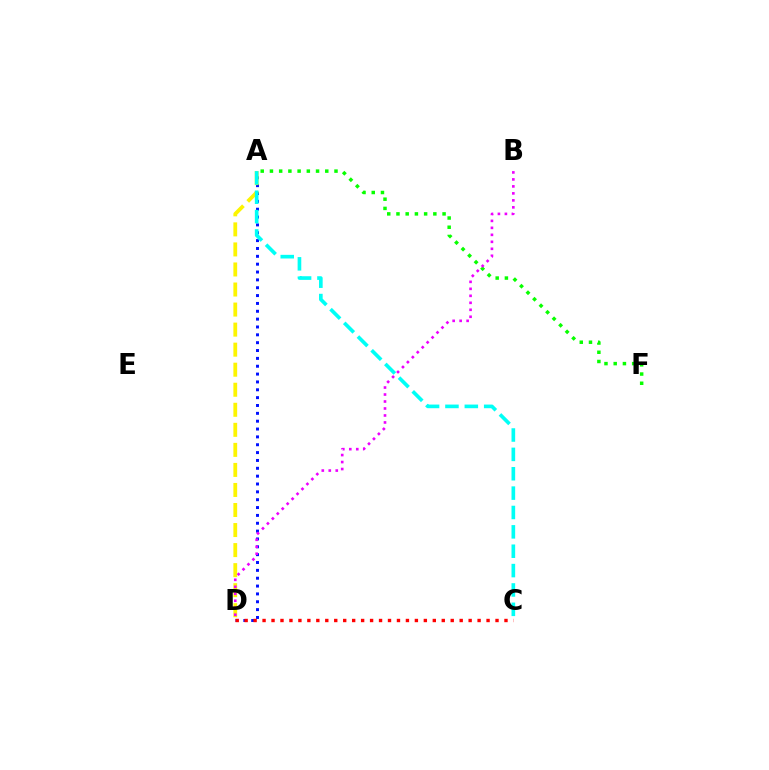{('A', 'D'): [{'color': '#0010ff', 'line_style': 'dotted', 'thickness': 2.13}, {'color': '#fcf500', 'line_style': 'dashed', 'thickness': 2.72}], ('C', 'D'): [{'color': '#ff0000', 'line_style': 'dotted', 'thickness': 2.43}], ('A', 'F'): [{'color': '#08ff00', 'line_style': 'dotted', 'thickness': 2.51}], ('B', 'D'): [{'color': '#ee00ff', 'line_style': 'dotted', 'thickness': 1.9}], ('A', 'C'): [{'color': '#00fff6', 'line_style': 'dashed', 'thickness': 2.63}]}